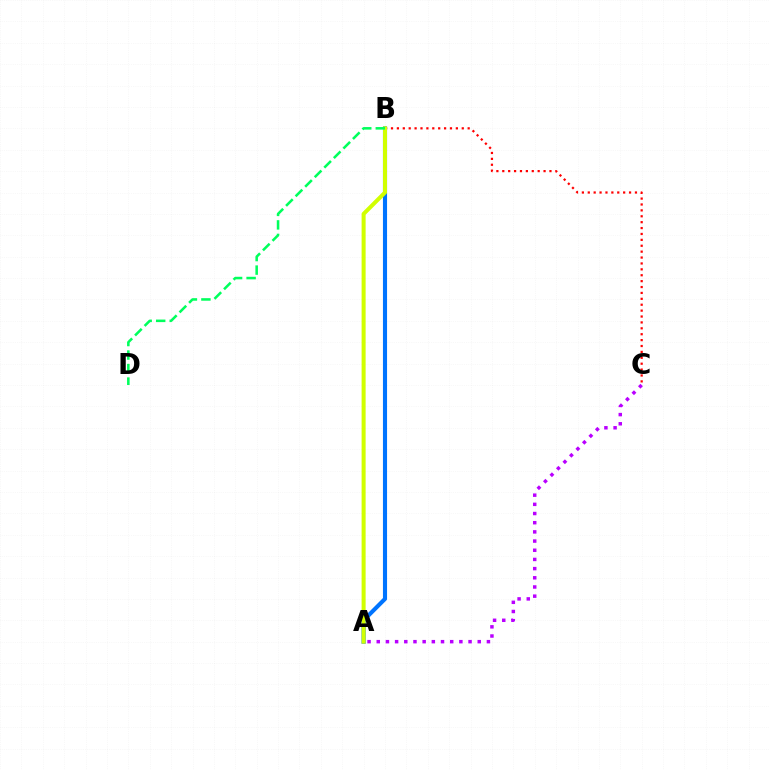{('A', 'B'): [{'color': '#0074ff', 'line_style': 'solid', 'thickness': 2.96}, {'color': '#d1ff00', 'line_style': 'solid', 'thickness': 2.9}], ('B', 'C'): [{'color': '#ff0000', 'line_style': 'dotted', 'thickness': 1.6}], ('A', 'C'): [{'color': '#b900ff', 'line_style': 'dotted', 'thickness': 2.49}], ('B', 'D'): [{'color': '#00ff5c', 'line_style': 'dashed', 'thickness': 1.84}]}